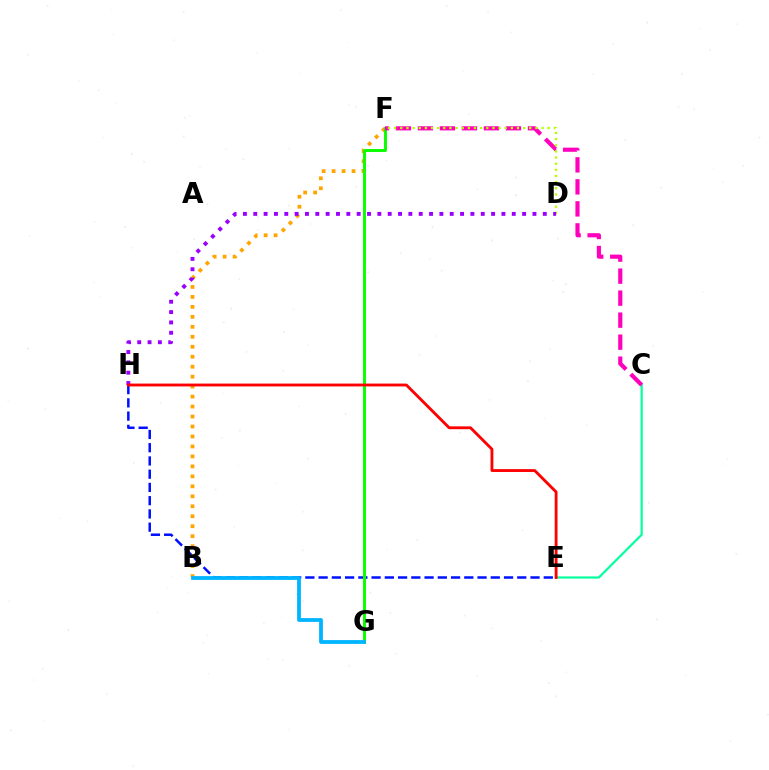{('B', 'F'): [{'color': '#ffa500', 'line_style': 'dotted', 'thickness': 2.71}], ('E', 'H'): [{'color': '#0010ff', 'line_style': 'dashed', 'thickness': 1.8}, {'color': '#ff0000', 'line_style': 'solid', 'thickness': 2.05}], ('C', 'E'): [{'color': '#00ff9d', 'line_style': 'solid', 'thickness': 1.57}], ('F', 'G'): [{'color': '#08ff00', 'line_style': 'solid', 'thickness': 2.11}], ('C', 'F'): [{'color': '#ff00bd', 'line_style': 'dashed', 'thickness': 2.99}], ('D', 'F'): [{'color': '#b3ff00', 'line_style': 'dotted', 'thickness': 1.67}], ('B', 'G'): [{'color': '#00b5ff', 'line_style': 'solid', 'thickness': 2.73}], ('D', 'H'): [{'color': '#9b00ff', 'line_style': 'dotted', 'thickness': 2.81}]}